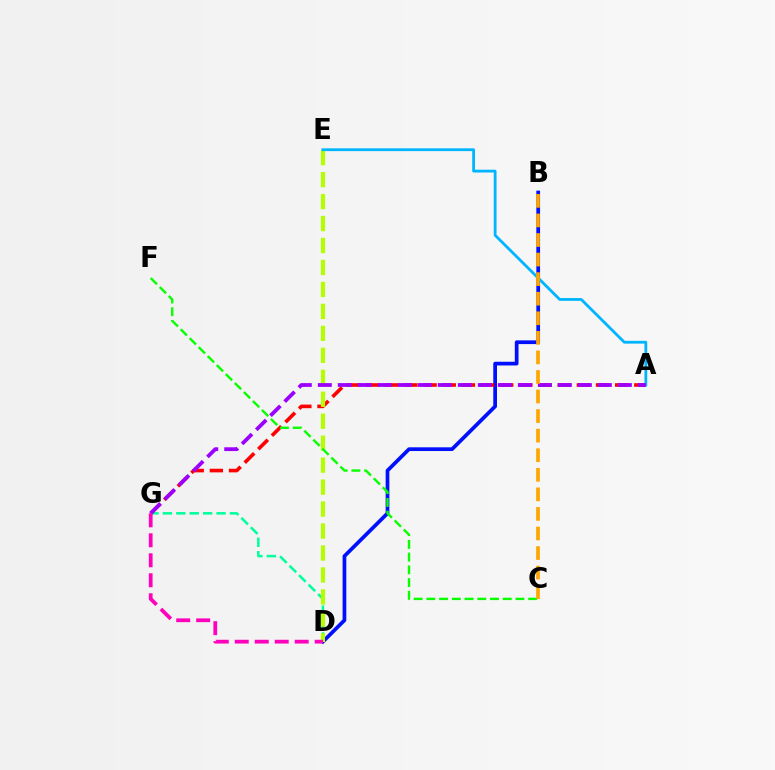{('D', 'G'): [{'color': '#00ff9d', 'line_style': 'dashed', 'thickness': 1.82}, {'color': '#ff00bd', 'line_style': 'dashed', 'thickness': 2.71}], ('B', 'D'): [{'color': '#0010ff', 'line_style': 'solid', 'thickness': 2.68}], ('A', 'G'): [{'color': '#ff0000', 'line_style': 'dashed', 'thickness': 2.6}, {'color': '#9b00ff', 'line_style': 'dashed', 'thickness': 2.72}], ('D', 'E'): [{'color': '#b3ff00', 'line_style': 'dashed', 'thickness': 2.98}], ('C', 'F'): [{'color': '#08ff00', 'line_style': 'dashed', 'thickness': 1.73}], ('A', 'E'): [{'color': '#00b5ff', 'line_style': 'solid', 'thickness': 2.01}], ('B', 'C'): [{'color': '#ffa500', 'line_style': 'dashed', 'thickness': 2.66}]}